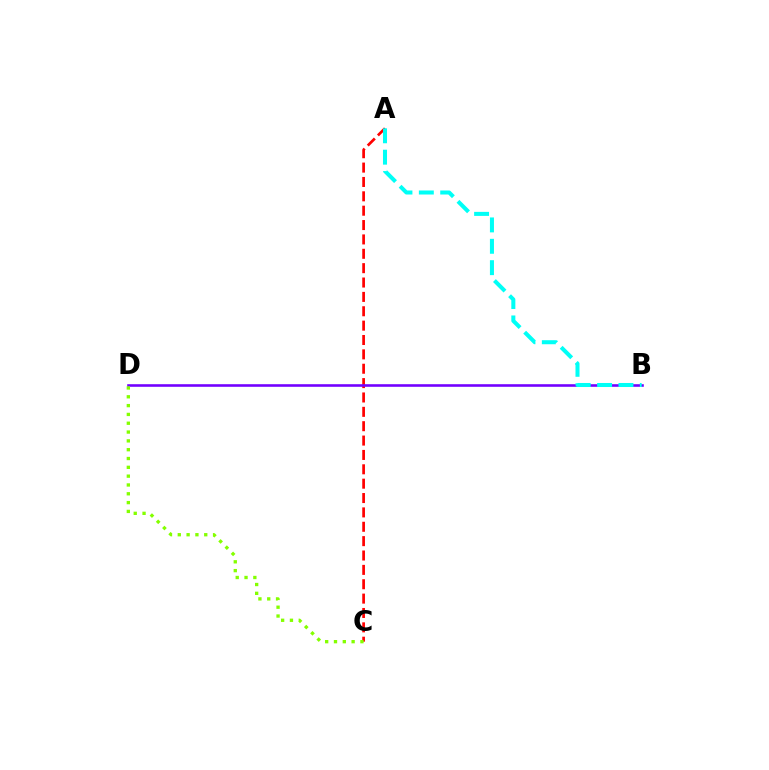{('A', 'C'): [{'color': '#ff0000', 'line_style': 'dashed', 'thickness': 1.95}], ('B', 'D'): [{'color': '#7200ff', 'line_style': 'solid', 'thickness': 1.87}], ('C', 'D'): [{'color': '#84ff00', 'line_style': 'dotted', 'thickness': 2.4}], ('A', 'B'): [{'color': '#00fff6', 'line_style': 'dashed', 'thickness': 2.9}]}